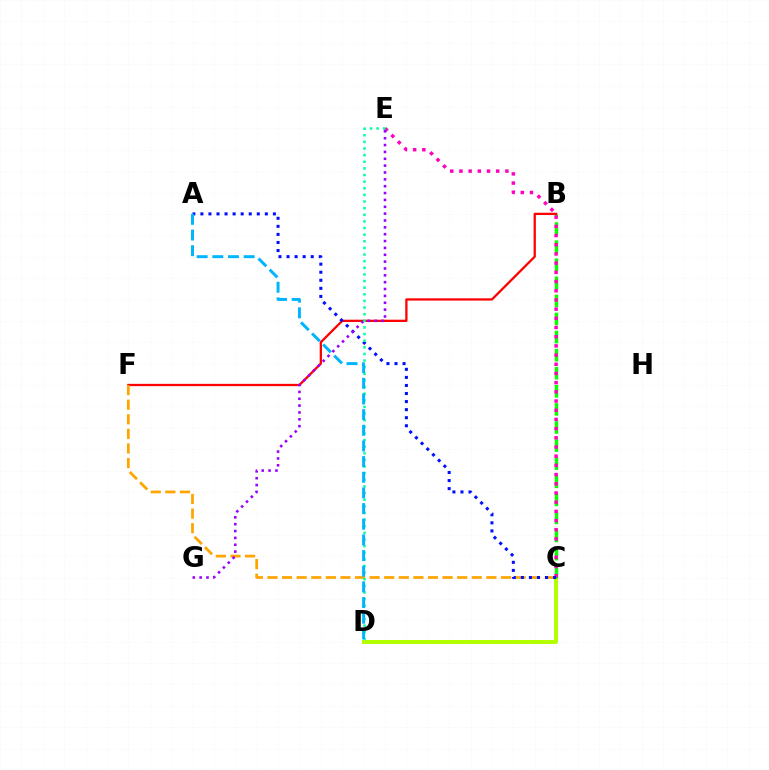{('C', 'D'): [{'color': '#b3ff00', 'line_style': 'solid', 'thickness': 2.84}], ('B', 'C'): [{'color': '#08ff00', 'line_style': 'dashed', 'thickness': 2.46}], ('B', 'F'): [{'color': '#ff0000', 'line_style': 'solid', 'thickness': 1.65}], ('C', 'E'): [{'color': '#ff00bd', 'line_style': 'dotted', 'thickness': 2.5}], ('C', 'F'): [{'color': '#ffa500', 'line_style': 'dashed', 'thickness': 1.98}], ('A', 'C'): [{'color': '#0010ff', 'line_style': 'dotted', 'thickness': 2.19}], ('E', 'G'): [{'color': '#9b00ff', 'line_style': 'dotted', 'thickness': 1.86}], ('D', 'E'): [{'color': '#00ff9d', 'line_style': 'dotted', 'thickness': 1.8}], ('A', 'D'): [{'color': '#00b5ff', 'line_style': 'dashed', 'thickness': 2.13}]}